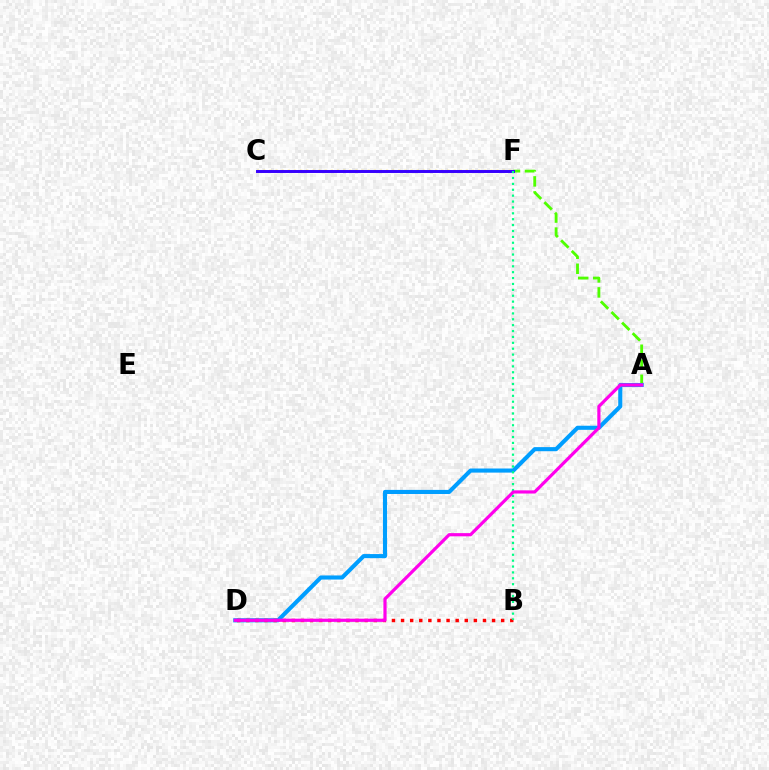{('C', 'F'): [{'color': '#ffd500', 'line_style': 'dotted', 'thickness': 1.67}, {'color': '#3700ff', 'line_style': 'solid', 'thickness': 2.13}], ('A', 'F'): [{'color': '#4fff00', 'line_style': 'dashed', 'thickness': 2.04}], ('A', 'D'): [{'color': '#009eff', 'line_style': 'solid', 'thickness': 2.95}, {'color': '#ff00ed', 'line_style': 'solid', 'thickness': 2.3}], ('B', 'D'): [{'color': '#ff0000', 'line_style': 'dotted', 'thickness': 2.47}], ('B', 'F'): [{'color': '#00ff86', 'line_style': 'dotted', 'thickness': 1.6}]}